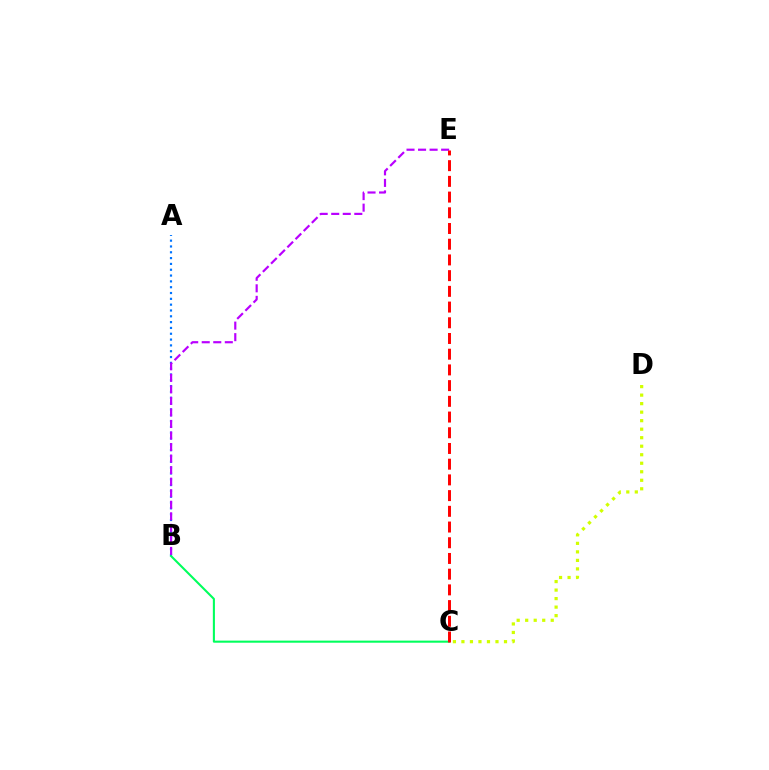{('A', 'B'): [{'color': '#0074ff', 'line_style': 'dotted', 'thickness': 1.58}], ('B', 'E'): [{'color': '#b900ff', 'line_style': 'dashed', 'thickness': 1.57}], ('B', 'C'): [{'color': '#00ff5c', 'line_style': 'solid', 'thickness': 1.5}], ('C', 'E'): [{'color': '#ff0000', 'line_style': 'dashed', 'thickness': 2.13}], ('C', 'D'): [{'color': '#d1ff00', 'line_style': 'dotted', 'thickness': 2.31}]}